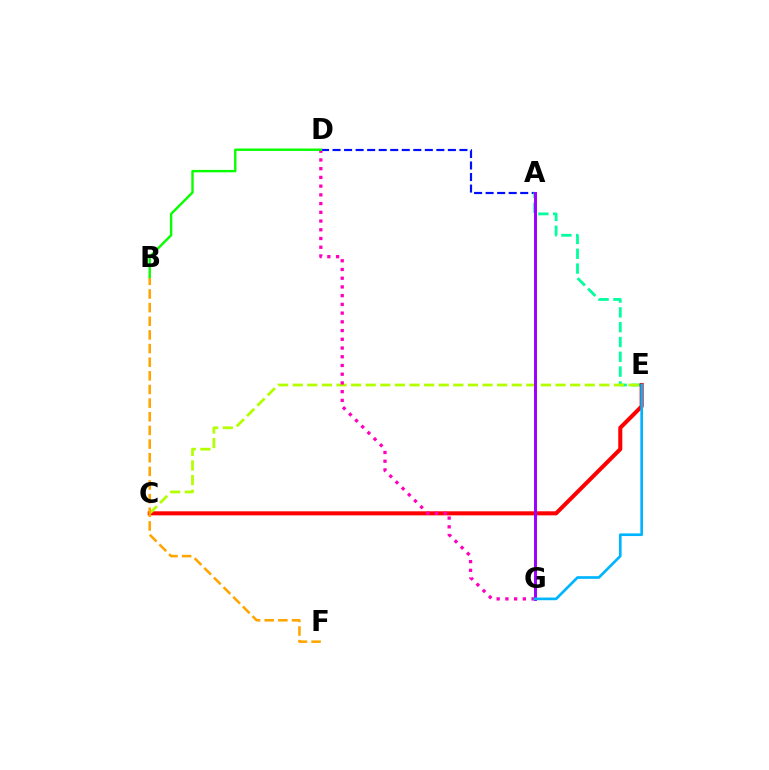{('A', 'D'): [{'color': '#0010ff', 'line_style': 'dashed', 'thickness': 1.57}], ('A', 'E'): [{'color': '#00ff9d', 'line_style': 'dashed', 'thickness': 2.01}], ('C', 'E'): [{'color': '#ff0000', 'line_style': 'solid', 'thickness': 2.91}, {'color': '#b3ff00', 'line_style': 'dashed', 'thickness': 1.98}], ('D', 'G'): [{'color': '#ff00bd', 'line_style': 'dotted', 'thickness': 2.37}], ('A', 'G'): [{'color': '#9b00ff', 'line_style': 'solid', 'thickness': 2.12}], ('B', 'D'): [{'color': '#08ff00', 'line_style': 'solid', 'thickness': 1.73}], ('E', 'G'): [{'color': '#00b5ff', 'line_style': 'solid', 'thickness': 1.93}], ('B', 'F'): [{'color': '#ffa500', 'line_style': 'dashed', 'thickness': 1.85}]}